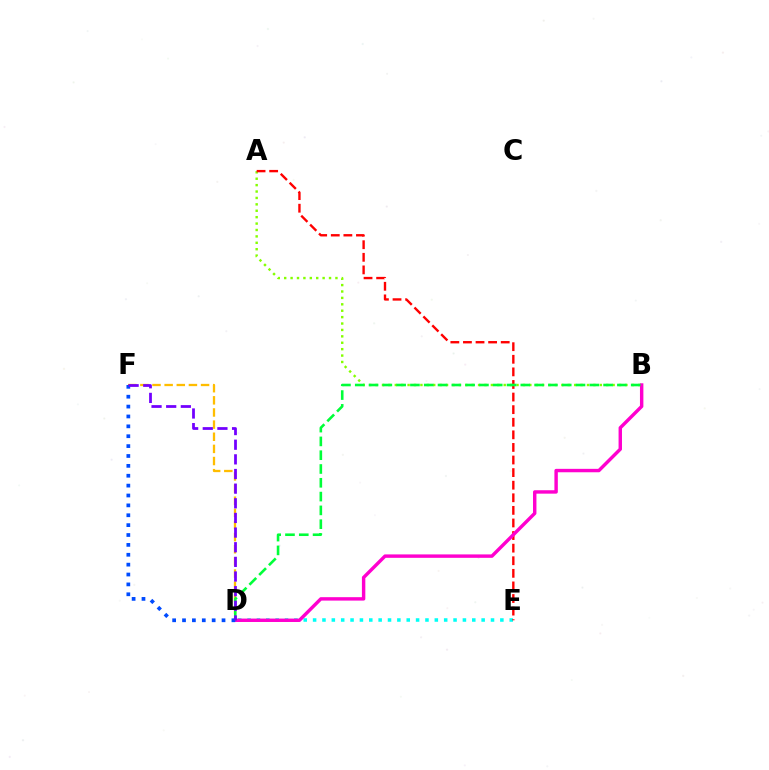{('D', 'E'): [{'color': '#00fff6', 'line_style': 'dotted', 'thickness': 2.54}], ('D', 'F'): [{'color': '#ffbd00', 'line_style': 'dashed', 'thickness': 1.65}, {'color': '#004bff', 'line_style': 'dotted', 'thickness': 2.68}, {'color': '#7200ff', 'line_style': 'dashed', 'thickness': 1.99}], ('A', 'B'): [{'color': '#84ff00', 'line_style': 'dotted', 'thickness': 1.74}], ('A', 'E'): [{'color': '#ff0000', 'line_style': 'dashed', 'thickness': 1.71}], ('B', 'D'): [{'color': '#ff00cf', 'line_style': 'solid', 'thickness': 2.46}, {'color': '#00ff39', 'line_style': 'dashed', 'thickness': 1.87}]}